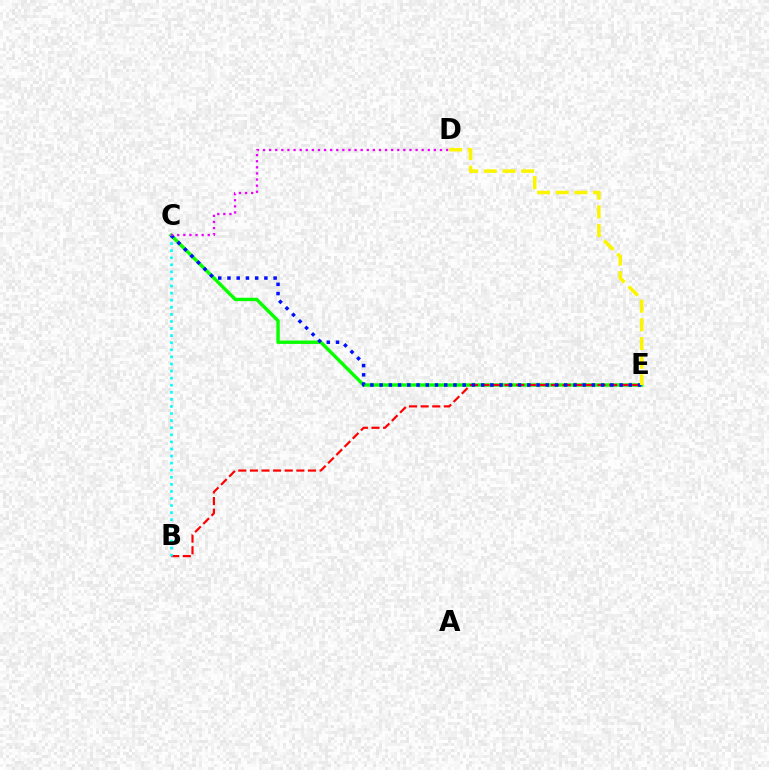{('C', 'E'): [{'color': '#08ff00', 'line_style': 'solid', 'thickness': 2.46}, {'color': '#0010ff', 'line_style': 'dotted', 'thickness': 2.51}], ('B', 'E'): [{'color': '#ff0000', 'line_style': 'dashed', 'thickness': 1.58}], ('B', 'C'): [{'color': '#00fff6', 'line_style': 'dotted', 'thickness': 1.92}], ('D', 'E'): [{'color': '#fcf500', 'line_style': 'dashed', 'thickness': 2.54}], ('C', 'D'): [{'color': '#ee00ff', 'line_style': 'dotted', 'thickness': 1.66}]}